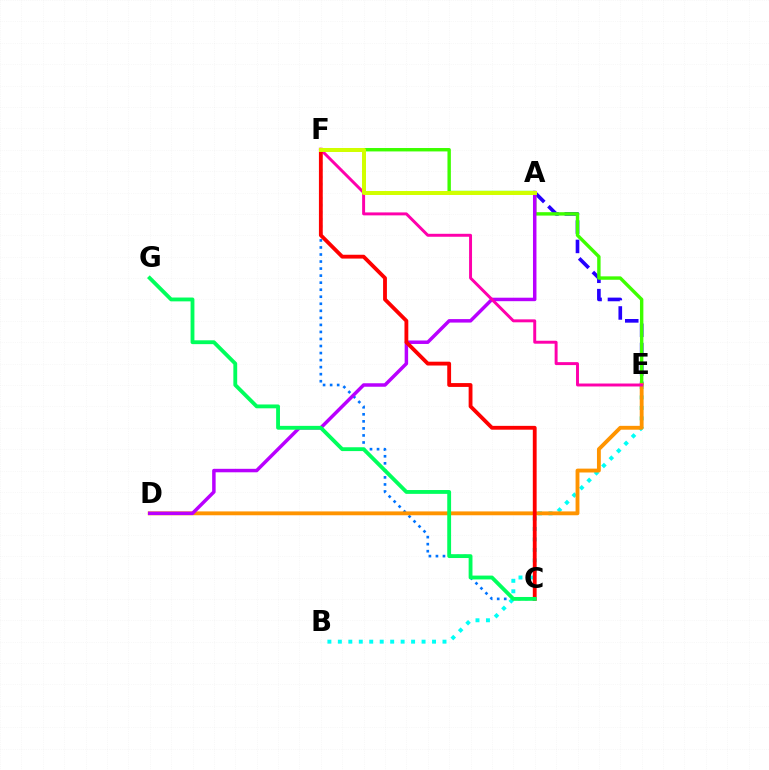{('C', 'F'): [{'color': '#0074ff', 'line_style': 'dotted', 'thickness': 1.91}, {'color': '#ff0000', 'line_style': 'solid', 'thickness': 2.76}], ('A', 'E'): [{'color': '#2500ff', 'line_style': 'dashed', 'thickness': 2.63}], ('E', 'F'): [{'color': '#3dff00', 'line_style': 'solid', 'thickness': 2.45}, {'color': '#ff00ac', 'line_style': 'solid', 'thickness': 2.13}], ('B', 'E'): [{'color': '#00fff6', 'line_style': 'dotted', 'thickness': 2.84}], ('D', 'E'): [{'color': '#ff9400', 'line_style': 'solid', 'thickness': 2.78}], ('A', 'D'): [{'color': '#b900ff', 'line_style': 'solid', 'thickness': 2.51}], ('C', 'G'): [{'color': '#00ff5c', 'line_style': 'solid', 'thickness': 2.76}], ('A', 'F'): [{'color': '#d1ff00', 'line_style': 'solid', 'thickness': 2.87}]}